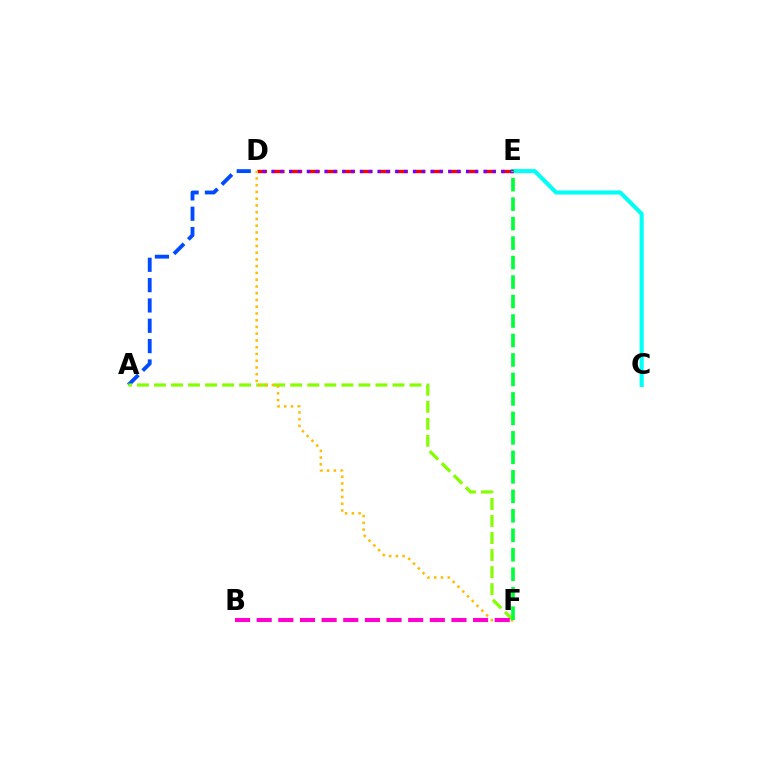{('A', 'D'): [{'color': '#004bff', 'line_style': 'dashed', 'thickness': 2.76}], ('C', 'E'): [{'color': '#00fff6', 'line_style': 'solid', 'thickness': 2.94}], ('A', 'F'): [{'color': '#84ff00', 'line_style': 'dashed', 'thickness': 2.31}], ('D', 'E'): [{'color': '#ff0000', 'line_style': 'dashed', 'thickness': 2.39}, {'color': '#7200ff', 'line_style': 'dotted', 'thickness': 2.4}], ('D', 'F'): [{'color': '#ffbd00', 'line_style': 'dotted', 'thickness': 1.83}], ('E', 'F'): [{'color': '#00ff39', 'line_style': 'dashed', 'thickness': 2.65}], ('B', 'F'): [{'color': '#ff00cf', 'line_style': 'dashed', 'thickness': 2.94}]}